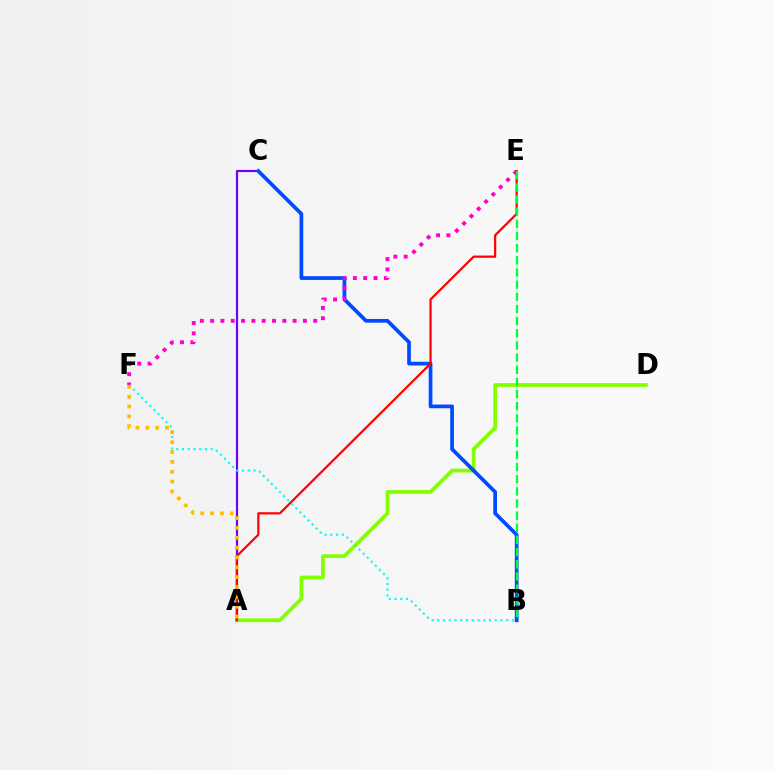{('A', 'D'): [{'color': '#84ff00', 'line_style': 'solid', 'thickness': 2.7}], ('A', 'C'): [{'color': '#7200ff', 'line_style': 'solid', 'thickness': 1.56}], ('B', 'C'): [{'color': '#004bff', 'line_style': 'solid', 'thickness': 2.68}], ('E', 'F'): [{'color': '#ff00cf', 'line_style': 'dotted', 'thickness': 2.8}], ('A', 'E'): [{'color': '#ff0000', 'line_style': 'solid', 'thickness': 1.59}], ('B', 'E'): [{'color': '#00ff39', 'line_style': 'dashed', 'thickness': 1.65}], ('B', 'F'): [{'color': '#00fff6', 'line_style': 'dotted', 'thickness': 1.56}], ('A', 'F'): [{'color': '#ffbd00', 'line_style': 'dotted', 'thickness': 2.67}]}